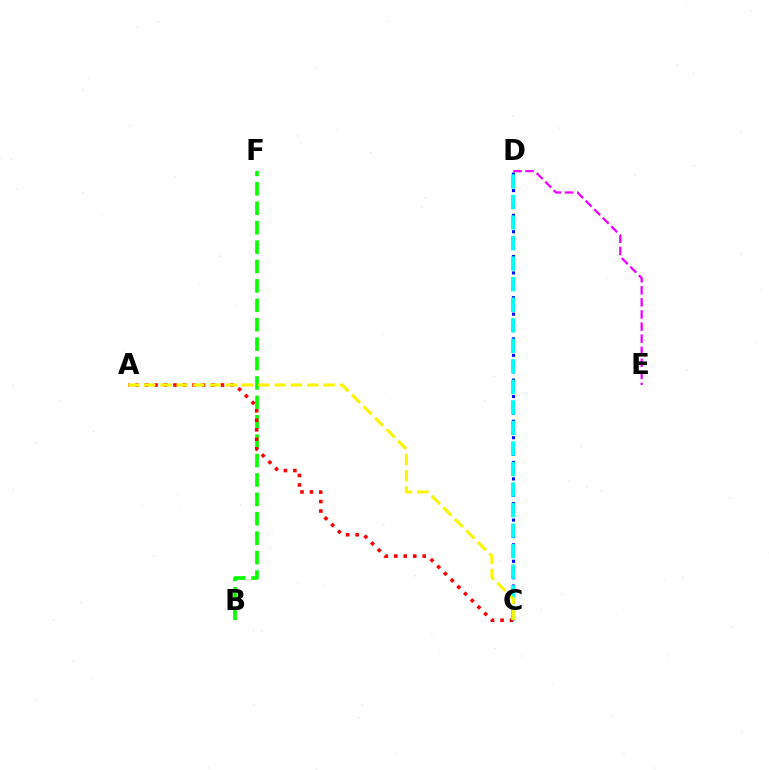{('B', 'F'): [{'color': '#08ff00', 'line_style': 'dashed', 'thickness': 2.64}], ('A', 'C'): [{'color': '#ff0000', 'line_style': 'dotted', 'thickness': 2.58}, {'color': '#fcf500', 'line_style': 'dashed', 'thickness': 2.22}], ('C', 'D'): [{'color': '#0010ff', 'line_style': 'dotted', 'thickness': 2.24}, {'color': '#00fff6', 'line_style': 'dashed', 'thickness': 2.79}], ('D', 'E'): [{'color': '#ee00ff', 'line_style': 'dashed', 'thickness': 1.64}]}